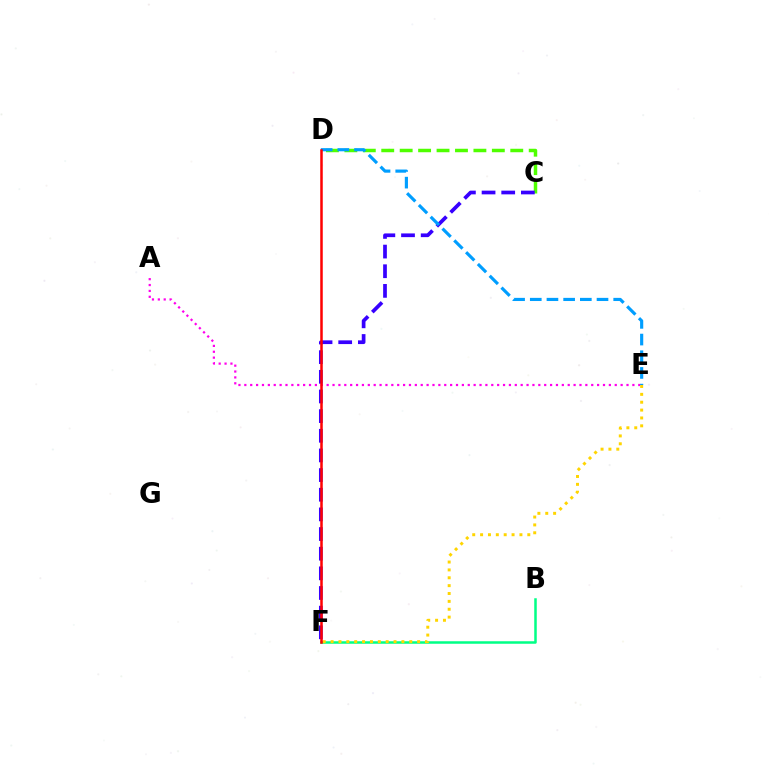{('C', 'D'): [{'color': '#4fff00', 'line_style': 'dashed', 'thickness': 2.5}], ('B', 'F'): [{'color': '#00ff86', 'line_style': 'solid', 'thickness': 1.81}], ('A', 'E'): [{'color': '#ff00ed', 'line_style': 'dotted', 'thickness': 1.6}], ('E', 'F'): [{'color': '#ffd500', 'line_style': 'dotted', 'thickness': 2.14}], ('C', 'F'): [{'color': '#3700ff', 'line_style': 'dashed', 'thickness': 2.67}], ('D', 'E'): [{'color': '#009eff', 'line_style': 'dashed', 'thickness': 2.27}], ('D', 'F'): [{'color': '#ff0000', 'line_style': 'solid', 'thickness': 1.81}]}